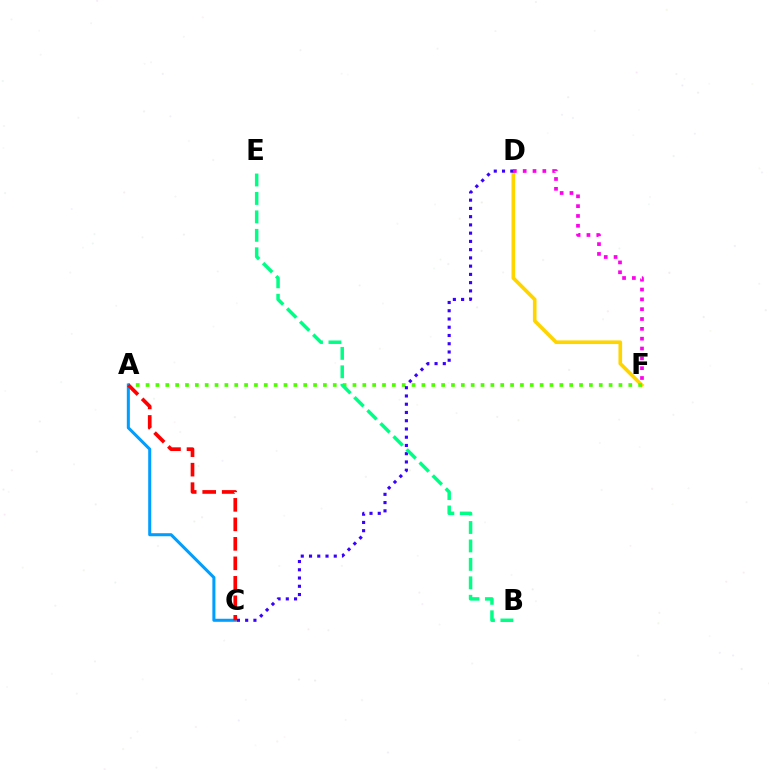{('D', 'F'): [{'color': '#ffd500', 'line_style': 'solid', 'thickness': 2.62}, {'color': '#ff00ed', 'line_style': 'dotted', 'thickness': 2.67}], ('A', 'F'): [{'color': '#4fff00', 'line_style': 'dotted', 'thickness': 2.68}], ('A', 'C'): [{'color': '#009eff', 'line_style': 'solid', 'thickness': 2.19}, {'color': '#ff0000', 'line_style': 'dashed', 'thickness': 2.65}], ('C', 'D'): [{'color': '#3700ff', 'line_style': 'dotted', 'thickness': 2.24}], ('B', 'E'): [{'color': '#00ff86', 'line_style': 'dashed', 'thickness': 2.51}]}